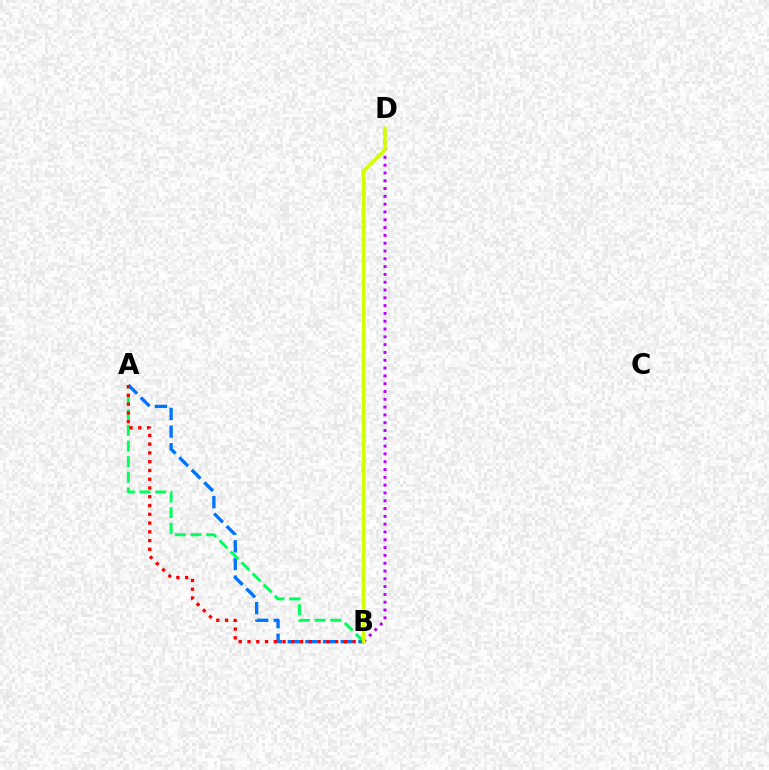{('B', 'D'): [{'color': '#b900ff', 'line_style': 'dotted', 'thickness': 2.12}, {'color': '#d1ff00', 'line_style': 'solid', 'thickness': 2.52}], ('A', 'B'): [{'color': '#0074ff', 'line_style': 'dashed', 'thickness': 2.4}, {'color': '#00ff5c', 'line_style': 'dashed', 'thickness': 2.12}, {'color': '#ff0000', 'line_style': 'dotted', 'thickness': 2.38}]}